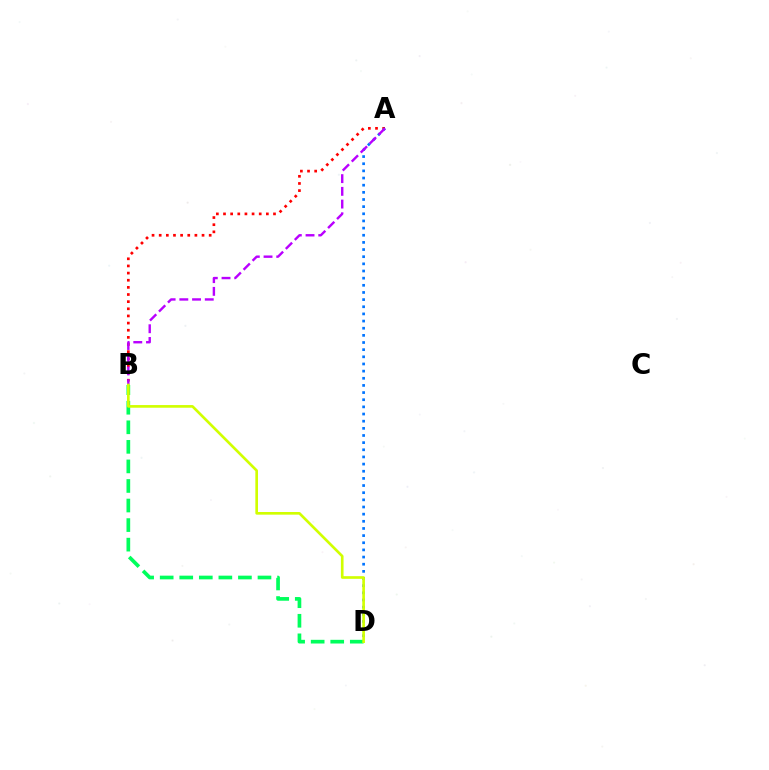{('A', 'B'): [{'color': '#ff0000', 'line_style': 'dotted', 'thickness': 1.94}, {'color': '#b900ff', 'line_style': 'dashed', 'thickness': 1.73}], ('A', 'D'): [{'color': '#0074ff', 'line_style': 'dotted', 'thickness': 1.94}], ('B', 'D'): [{'color': '#00ff5c', 'line_style': 'dashed', 'thickness': 2.66}, {'color': '#d1ff00', 'line_style': 'solid', 'thickness': 1.91}]}